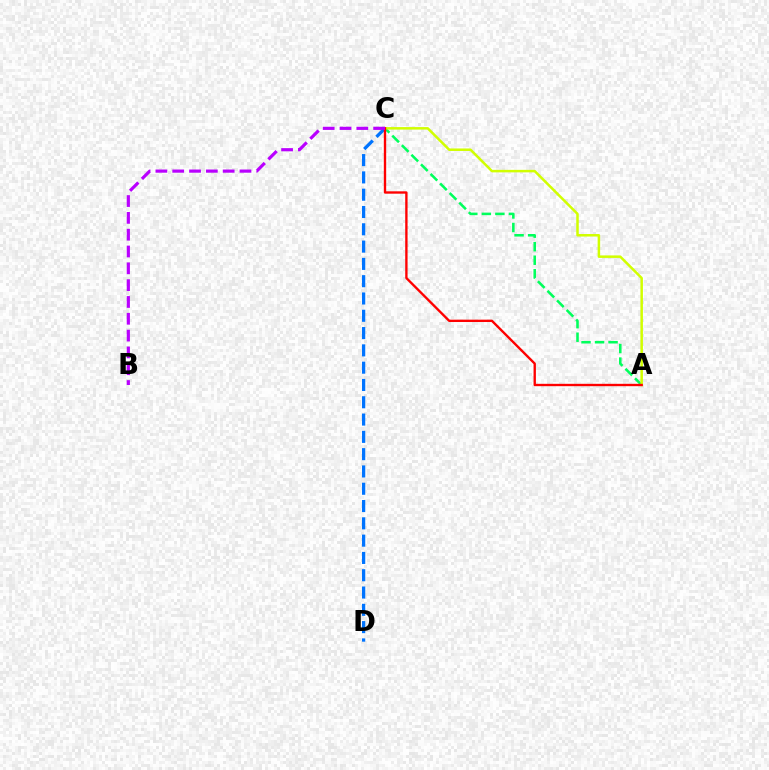{('C', 'D'): [{'color': '#0074ff', 'line_style': 'dashed', 'thickness': 2.35}], ('A', 'C'): [{'color': '#00ff5c', 'line_style': 'dashed', 'thickness': 1.84}, {'color': '#d1ff00', 'line_style': 'solid', 'thickness': 1.81}, {'color': '#ff0000', 'line_style': 'solid', 'thickness': 1.7}], ('B', 'C'): [{'color': '#b900ff', 'line_style': 'dashed', 'thickness': 2.28}]}